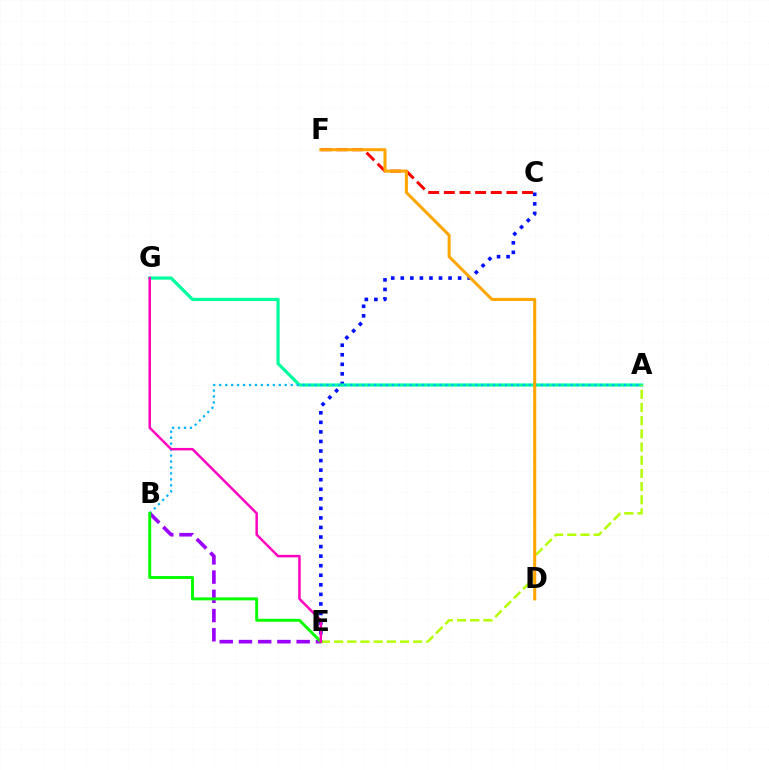{('C', 'E'): [{'color': '#0010ff', 'line_style': 'dotted', 'thickness': 2.6}], ('A', 'G'): [{'color': '#00ff9d', 'line_style': 'solid', 'thickness': 2.31}], ('C', 'F'): [{'color': '#ff0000', 'line_style': 'dashed', 'thickness': 2.12}], ('A', 'B'): [{'color': '#00b5ff', 'line_style': 'dotted', 'thickness': 1.62}], ('B', 'E'): [{'color': '#9b00ff', 'line_style': 'dashed', 'thickness': 2.61}, {'color': '#08ff00', 'line_style': 'solid', 'thickness': 2.12}], ('A', 'E'): [{'color': '#b3ff00', 'line_style': 'dashed', 'thickness': 1.79}], ('D', 'F'): [{'color': '#ffa500', 'line_style': 'solid', 'thickness': 2.19}], ('E', 'G'): [{'color': '#ff00bd', 'line_style': 'solid', 'thickness': 1.78}]}